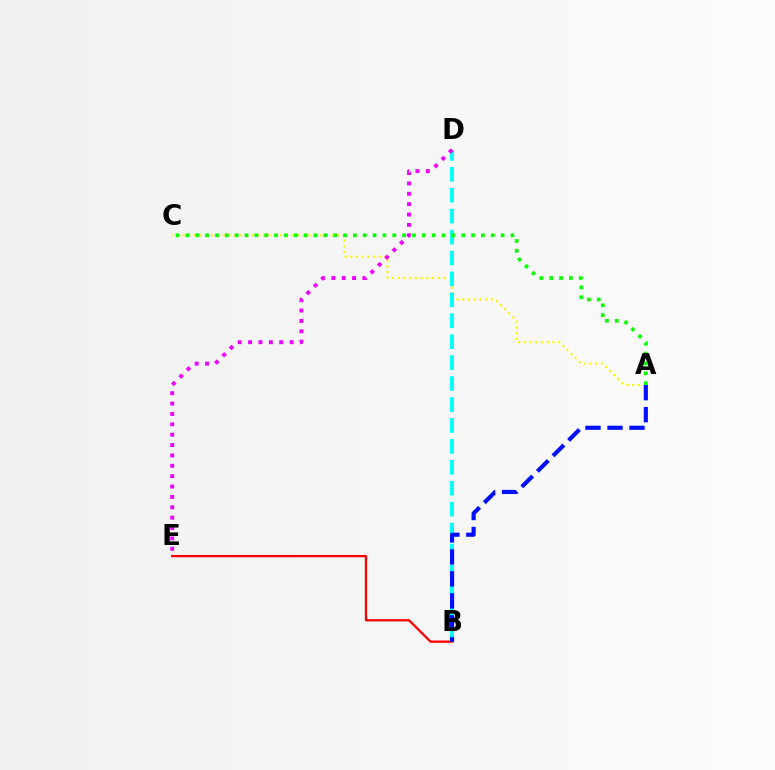{('A', 'C'): [{'color': '#fcf500', 'line_style': 'dotted', 'thickness': 1.56}, {'color': '#08ff00', 'line_style': 'dotted', 'thickness': 2.68}], ('B', 'D'): [{'color': '#00fff6', 'line_style': 'dashed', 'thickness': 2.84}], ('B', 'E'): [{'color': '#ff0000', 'line_style': 'solid', 'thickness': 1.66}], ('D', 'E'): [{'color': '#ee00ff', 'line_style': 'dotted', 'thickness': 2.82}], ('A', 'B'): [{'color': '#0010ff', 'line_style': 'dashed', 'thickness': 2.99}]}